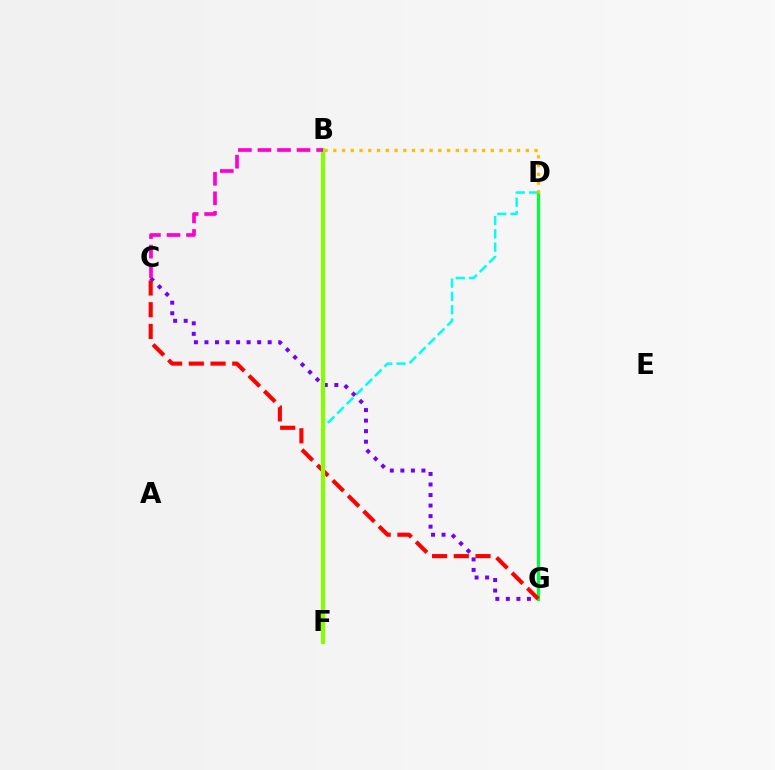{('D', 'F'): [{'color': '#00fff6', 'line_style': 'dashed', 'thickness': 1.81}], ('B', 'F'): [{'color': '#004bff', 'line_style': 'dashed', 'thickness': 2.72}, {'color': '#84ff00', 'line_style': 'solid', 'thickness': 2.98}], ('C', 'G'): [{'color': '#7200ff', 'line_style': 'dotted', 'thickness': 2.86}, {'color': '#ff0000', 'line_style': 'dashed', 'thickness': 2.95}], ('D', 'G'): [{'color': '#00ff39', 'line_style': 'solid', 'thickness': 2.31}], ('B', 'D'): [{'color': '#ffbd00', 'line_style': 'dotted', 'thickness': 2.38}], ('B', 'C'): [{'color': '#ff00cf', 'line_style': 'dashed', 'thickness': 2.66}]}